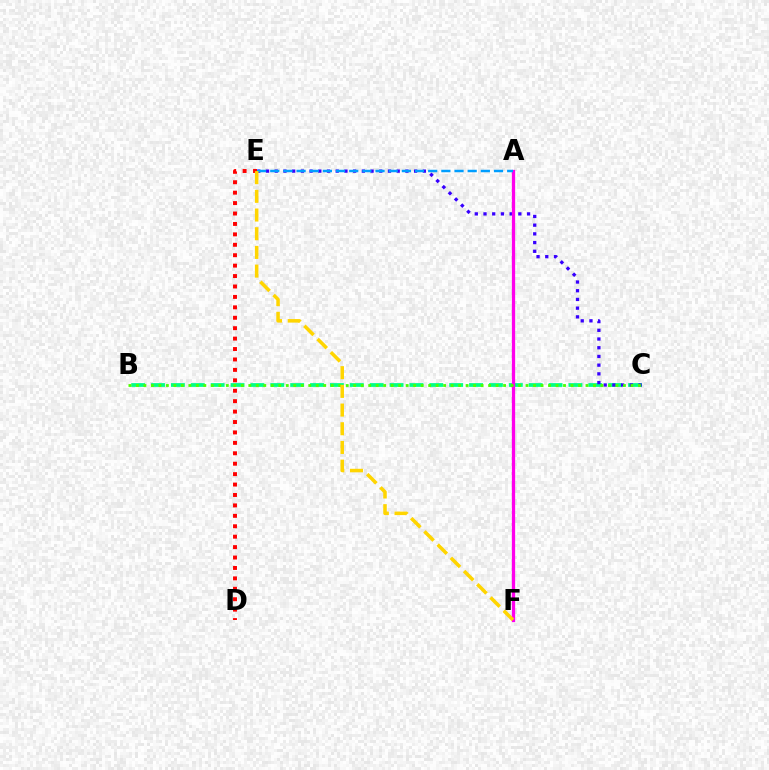{('D', 'E'): [{'color': '#ff0000', 'line_style': 'dotted', 'thickness': 2.83}], ('B', 'C'): [{'color': '#00ff86', 'line_style': 'dashed', 'thickness': 2.7}, {'color': '#4fff00', 'line_style': 'dotted', 'thickness': 2.04}], ('C', 'E'): [{'color': '#3700ff', 'line_style': 'dotted', 'thickness': 2.37}], ('A', 'F'): [{'color': '#ff00ed', 'line_style': 'solid', 'thickness': 2.36}], ('A', 'E'): [{'color': '#009eff', 'line_style': 'dashed', 'thickness': 1.79}], ('E', 'F'): [{'color': '#ffd500', 'line_style': 'dashed', 'thickness': 2.54}]}